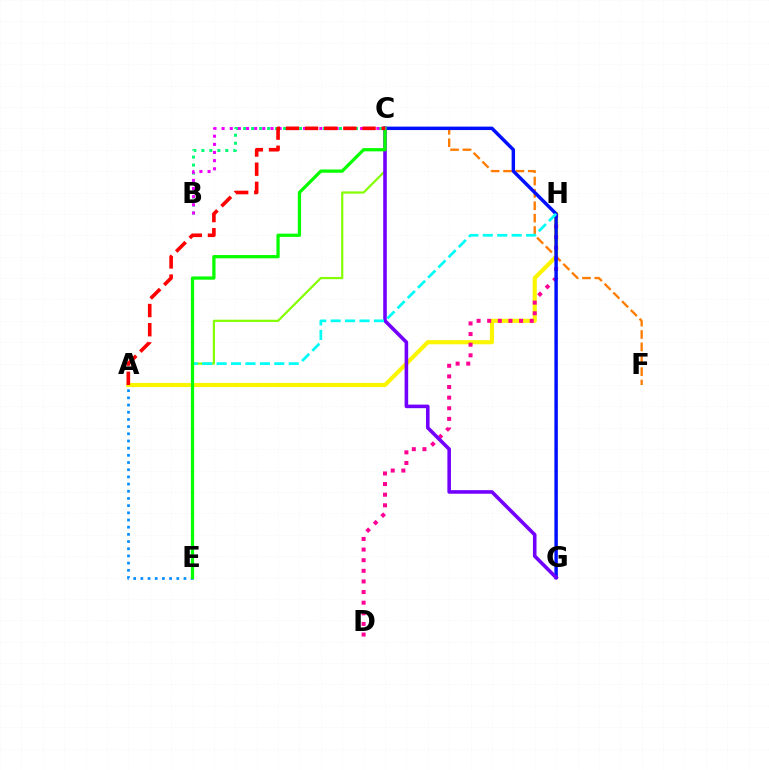{('C', 'F'): [{'color': '#ff7c00', 'line_style': 'dashed', 'thickness': 1.68}], ('A', 'H'): [{'color': '#fcf500', 'line_style': 'solid', 'thickness': 2.97}], ('C', 'E'): [{'color': '#84ff00', 'line_style': 'solid', 'thickness': 1.59}, {'color': '#08ff00', 'line_style': 'solid', 'thickness': 2.35}], ('D', 'H'): [{'color': '#ff0094', 'line_style': 'dotted', 'thickness': 2.89}], ('C', 'G'): [{'color': '#0010ff', 'line_style': 'solid', 'thickness': 2.48}, {'color': '#7200ff', 'line_style': 'solid', 'thickness': 2.58}], ('A', 'E'): [{'color': '#008cff', 'line_style': 'dotted', 'thickness': 1.95}], ('B', 'C'): [{'color': '#00ff74', 'line_style': 'dotted', 'thickness': 2.17}, {'color': '#ee00ff', 'line_style': 'dotted', 'thickness': 2.21}], ('E', 'H'): [{'color': '#00fff6', 'line_style': 'dashed', 'thickness': 1.96}], ('A', 'C'): [{'color': '#ff0000', 'line_style': 'dashed', 'thickness': 2.6}]}